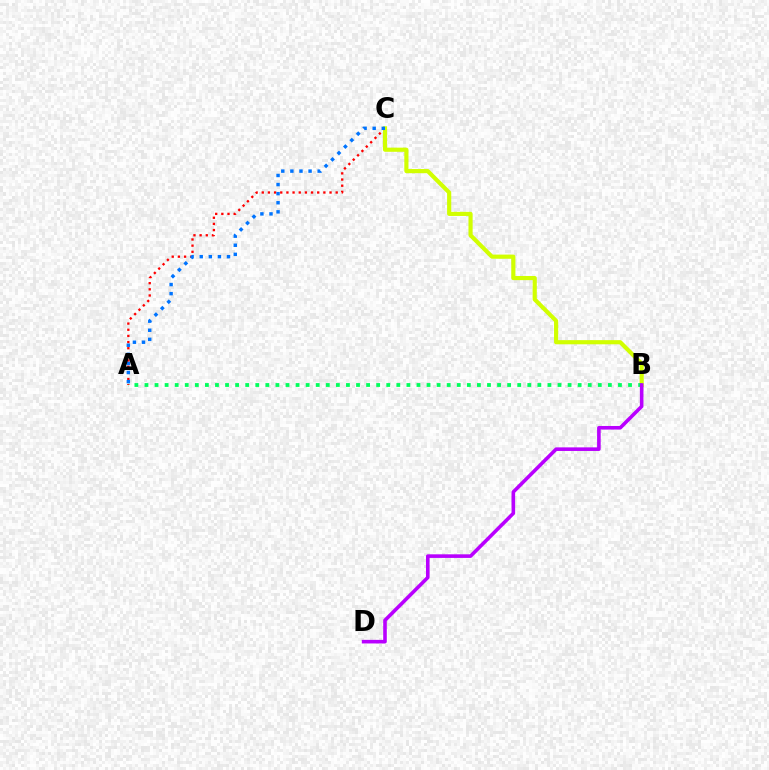{('A', 'C'): [{'color': '#ff0000', 'line_style': 'dotted', 'thickness': 1.67}, {'color': '#0074ff', 'line_style': 'dotted', 'thickness': 2.47}], ('B', 'C'): [{'color': '#d1ff00', 'line_style': 'solid', 'thickness': 2.99}], ('A', 'B'): [{'color': '#00ff5c', 'line_style': 'dotted', 'thickness': 2.74}], ('B', 'D'): [{'color': '#b900ff', 'line_style': 'solid', 'thickness': 2.59}]}